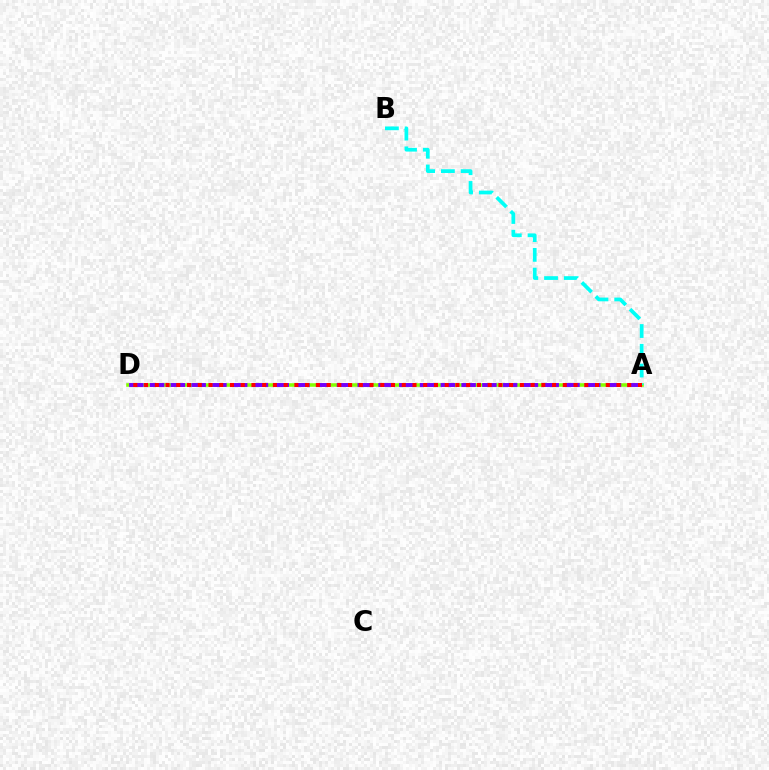{('A', 'D'): [{'color': '#84ff00', 'line_style': 'solid', 'thickness': 2.57}, {'color': '#7200ff', 'line_style': 'dashed', 'thickness': 2.82}, {'color': '#ff0000', 'line_style': 'dotted', 'thickness': 2.92}], ('A', 'B'): [{'color': '#00fff6', 'line_style': 'dashed', 'thickness': 2.68}]}